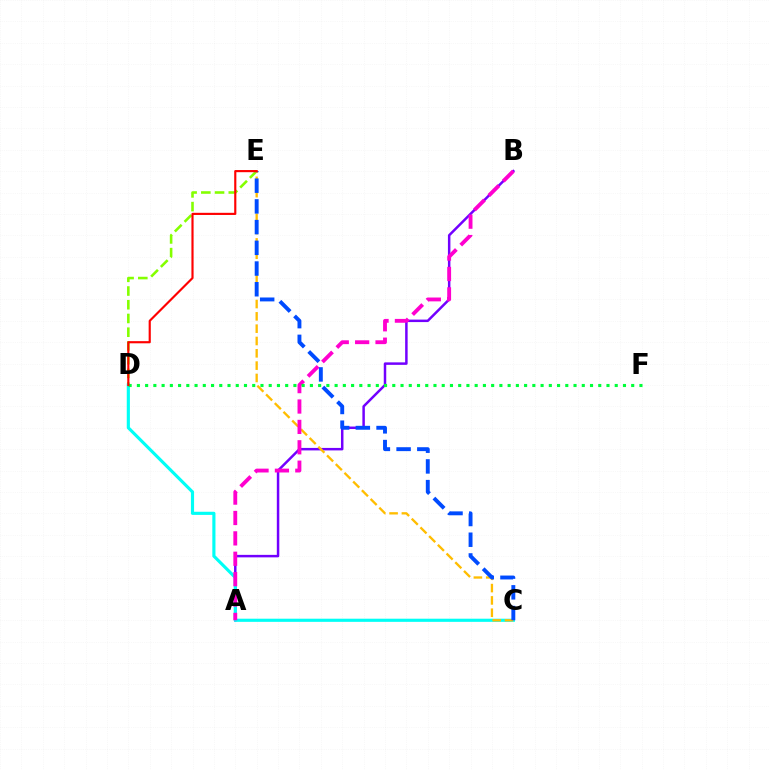{('D', 'E'): [{'color': '#84ff00', 'line_style': 'dashed', 'thickness': 1.86}, {'color': '#ff0000', 'line_style': 'solid', 'thickness': 1.55}], ('A', 'B'): [{'color': '#7200ff', 'line_style': 'solid', 'thickness': 1.79}, {'color': '#ff00cf', 'line_style': 'dashed', 'thickness': 2.77}], ('C', 'D'): [{'color': '#00fff6', 'line_style': 'solid', 'thickness': 2.26}], ('C', 'E'): [{'color': '#ffbd00', 'line_style': 'dashed', 'thickness': 1.67}, {'color': '#004bff', 'line_style': 'dashed', 'thickness': 2.81}], ('D', 'F'): [{'color': '#00ff39', 'line_style': 'dotted', 'thickness': 2.24}]}